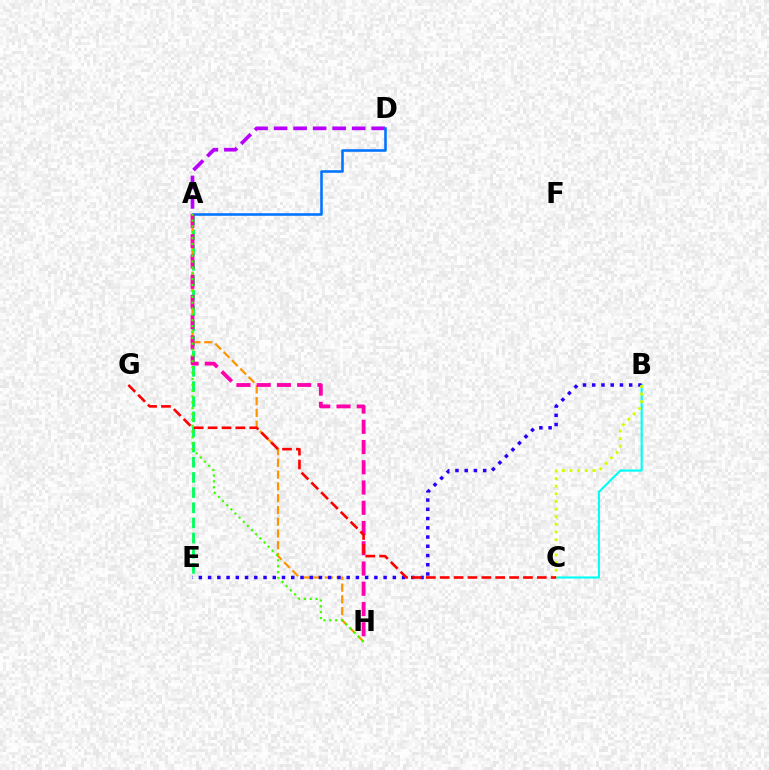{('A', 'E'): [{'color': '#00ff5c', 'line_style': 'dashed', 'thickness': 2.06}], ('A', 'H'): [{'color': '#ff9400', 'line_style': 'dashed', 'thickness': 1.6}, {'color': '#ff00ac', 'line_style': 'dashed', 'thickness': 2.75}, {'color': '#3dff00', 'line_style': 'dotted', 'thickness': 1.59}], ('A', 'D'): [{'color': '#b900ff', 'line_style': 'dashed', 'thickness': 2.65}, {'color': '#0074ff', 'line_style': 'solid', 'thickness': 1.84}], ('B', 'C'): [{'color': '#00fff6', 'line_style': 'solid', 'thickness': 1.54}, {'color': '#d1ff00', 'line_style': 'dotted', 'thickness': 2.07}], ('B', 'E'): [{'color': '#2500ff', 'line_style': 'dotted', 'thickness': 2.51}], ('C', 'G'): [{'color': '#ff0000', 'line_style': 'dashed', 'thickness': 1.89}]}